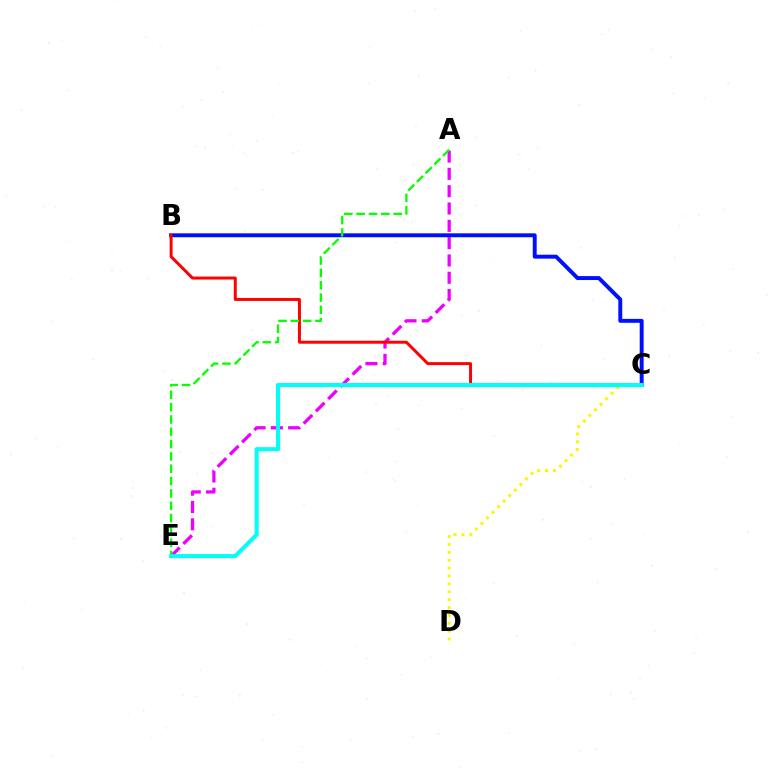{('C', 'D'): [{'color': '#fcf500', 'line_style': 'dotted', 'thickness': 2.14}], ('A', 'E'): [{'color': '#ee00ff', 'line_style': 'dashed', 'thickness': 2.35}, {'color': '#08ff00', 'line_style': 'dashed', 'thickness': 1.67}], ('B', 'C'): [{'color': '#0010ff', 'line_style': 'solid', 'thickness': 2.83}, {'color': '#ff0000', 'line_style': 'solid', 'thickness': 2.14}], ('C', 'E'): [{'color': '#00fff6', 'line_style': 'solid', 'thickness': 2.91}]}